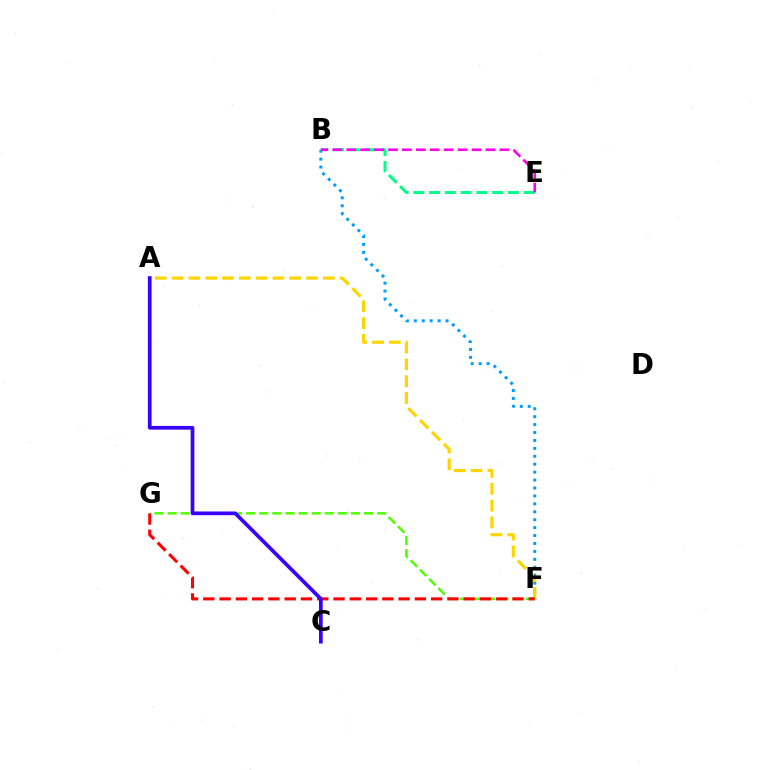{('B', 'F'): [{'color': '#009eff', 'line_style': 'dotted', 'thickness': 2.15}], ('A', 'F'): [{'color': '#ffd500', 'line_style': 'dashed', 'thickness': 2.28}], ('B', 'E'): [{'color': '#00ff86', 'line_style': 'dashed', 'thickness': 2.14}, {'color': '#ff00ed', 'line_style': 'dashed', 'thickness': 1.89}], ('F', 'G'): [{'color': '#4fff00', 'line_style': 'dashed', 'thickness': 1.78}, {'color': '#ff0000', 'line_style': 'dashed', 'thickness': 2.21}], ('A', 'C'): [{'color': '#3700ff', 'line_style': 'solid', 'thickness': 2.67}]}